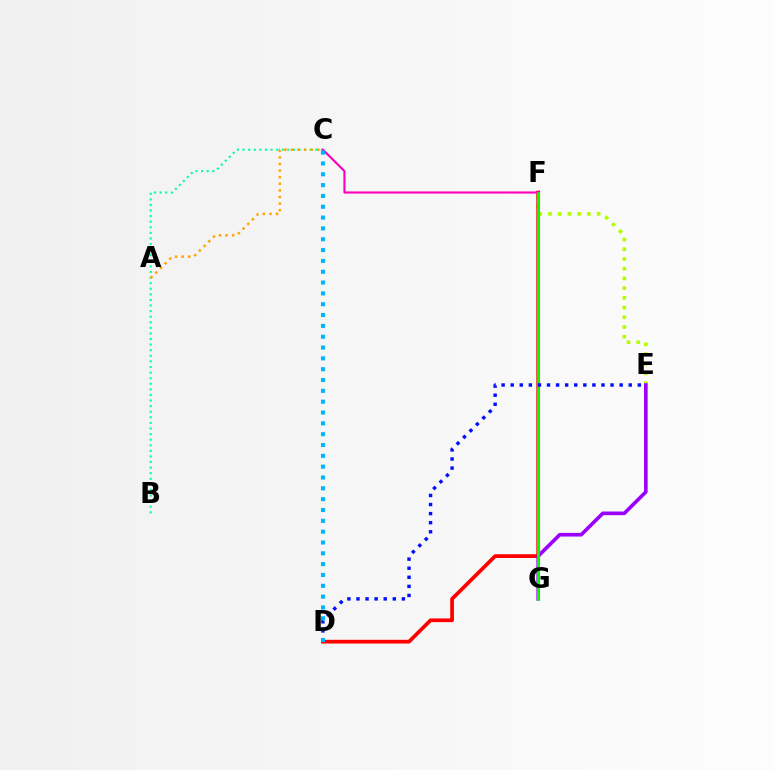{('E', 'F'): [{'color': '#b3ff00', 'line_style': 'dotted', 'thickness': 2.64}], ('D', 'F'): [{'color': '#ff0000', 'line_style': 'solid', 'thickness': 2.68}], ('B', 'C'): [{'color': '#00ff9d', 'line_style': 'dotted', 'thickness': 1.52}], ('E', 'G'): [{'color': '#9b00ff', 'line_style': 'solid', 'thickness': 2.62}], ('C', 'F'): [{'color': '#ff00bd', 'line_style': 'solid', 'thickness': 1.53}], ('F', 'G'): [{'color': '#08ff00', 'line_style': 'solid', 'thickness': 2.01}], ('D', 'E'): [{'color': '#0010ff', 'line_style': 'dotted', 'thickness': 2.47}], ('A', 'C'): [{'color': '#ffa500', 'line_style': 'dotted', 'thickness': 1.79}], ('C', 'D'): [{'color': '#00b5ff', 'line_style': 'dotted', 'thickness': 2.94}]}